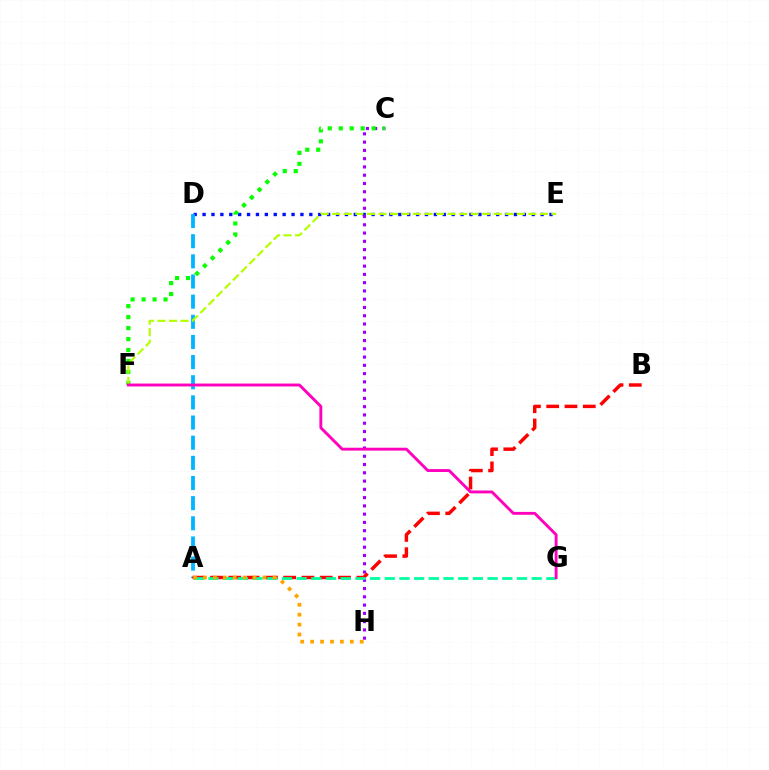{('D', 'E'): [{'color': '#0010ff', 'line_style': 'dotted', 'thickness': 2.42}], ('A', 'D'): [{'color': '#00b5ff', 'line_style': 'dashed', 'thickness': 2.74}], ('C', 'H'): [{'color': '#9b00ff', 'line_style': 'dotted', 'thickness': 2.25}], ('C', 'F'): [{'color': '#08ff00', 'line_style': 'dotted', 'thickness': 2.98}], ('E', 'F'): [{'color': '#b3ff00', 'line_style': 'dashed', 'thickness': 1.57}], ('A', 'B'): [{'color': '#ff0000', 'line_style': 'dashed', 'thickness': 2.48}], ('A', 'G'): [{'color': '#00ff9d', 'line_style': 'dashed', 'thickness': 2.0}], ('F', 'G'): [{'color': '#ff00bd', 'line_style': 'solid', 'thickness': 2.08}], ('A', 'H'): [{'color': '#ffa500', 'line_style': 'dotted', 'thickness': 2.7}]}